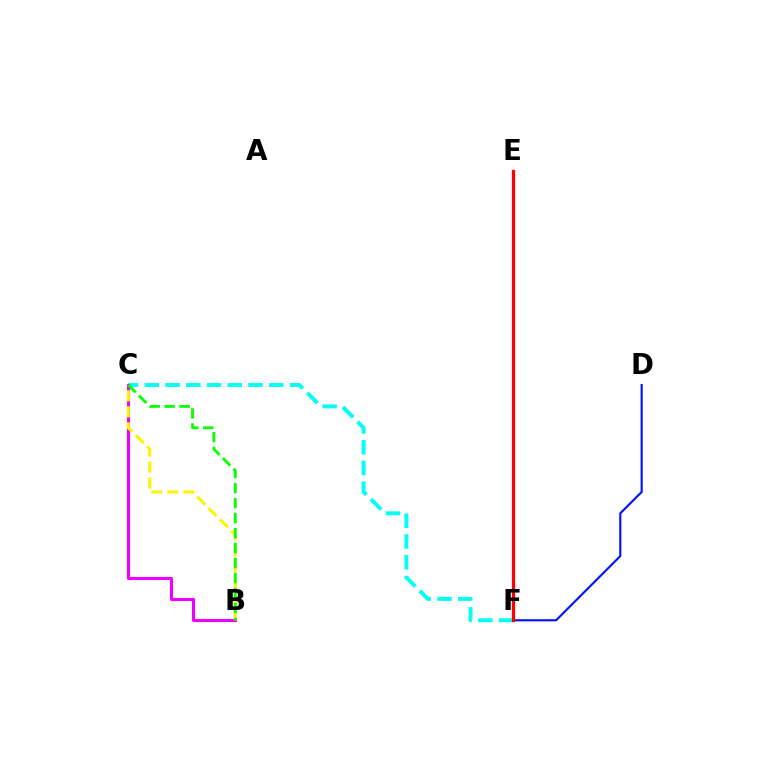{('C', 'F'): [{'color': '#00fff6', 'line_style': 'dashed', 'thickness': 2.82}], ('B', 'C'): [{'color': '#ee00ff', 'line_style': 'solid', 'thickness': 2.22}, {'color': '#fcf500', 'line_style': 'dashed', 'thickness': 2.18}, {'color': '#08ff00', 'line_style': 'dashed', 'thickness': 2.04}], ('D', 'F'): [{'color': '#0010ff', 'line_style': 'solid', 'thickness': 1.53}], ('E', 'F'): [{'color': '#ff0000', 'line_style': 'solid', 'thickness': 2.36}]}